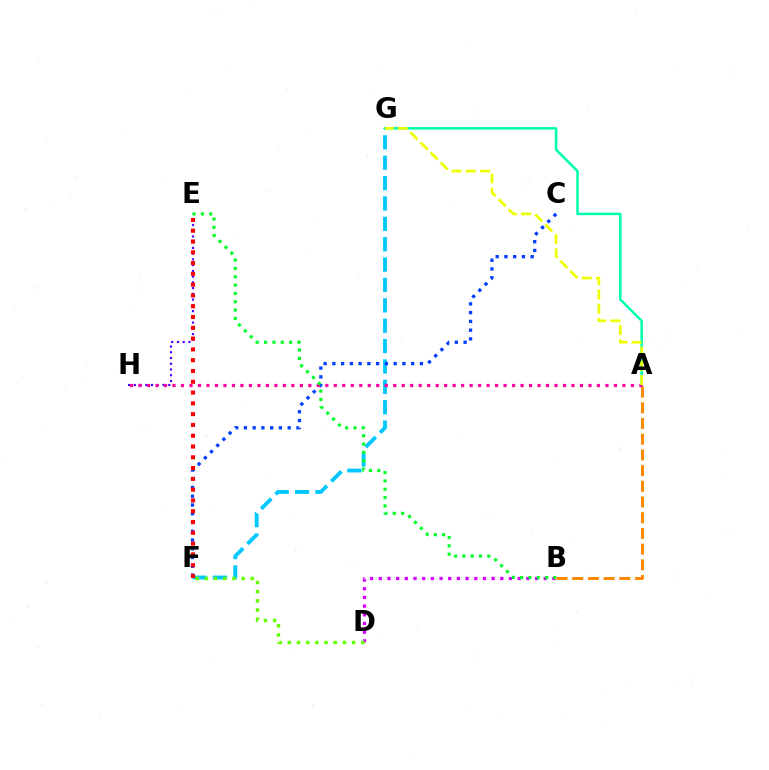{('B', 'D'): [{'color': '#d600ff', 'line_style': 'dotted', 'thickness': 2.36}], ('A', 'B'): [{'color': '#ff8800', 'line_style': 'dashed', 'thickness': 2.13}], ('F', 'G'): [{'color': '#00c7ff', 'line_style': 'dashed', 'thickness': 2.77}], ('C', 'F'): [{'color': '#003fff', 'line_style': 'dotted', 'thickness': 2.38}], ('E', 'H'): [{'color': '#4f00ff', 'line_style': 'dotted', 'thickness': 1.56}], ('A', 'G'): [{'color': '#00ffaf', 'line_style': 'solid', 'thickness': 1.81}, {'color': '#eeff00', 'line_style': 'dashed', 'thickness': 1.94}], ('E', 'F'): [{'color': '#ff0000', 'line_style': 'dotted', 'thickness': 2.93}], ('A', 'H'): [{'color': '#ff00a0', 'line_style': 'dotted', 'thickness': 2.31}], ('D', 'F'): [{'color': '#66ff00', 'line_style': 'dotted', 'thickness': 2.49}], ('B', 'E'): [{'color': '#00ff27', 'line_style': 'dotted', 'thickness': 2.26}]}